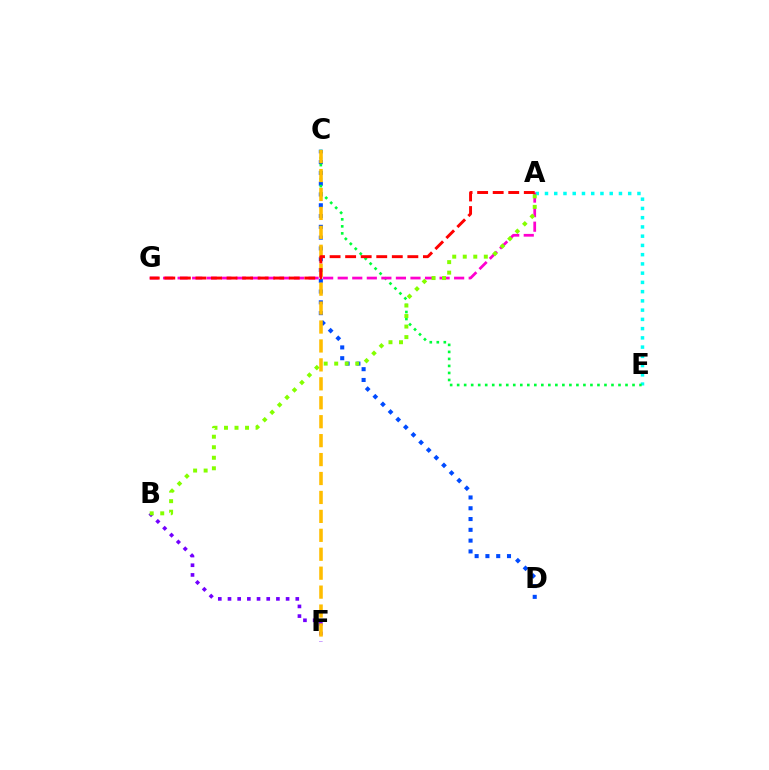{('A', 'E'): [{'color': '#00fff6', 'line_style': 'dotted', 'thickness': 2.51}], ('B', 'F'): [{'color': '#7200ff', 'line_style': 'dotted', 'thickness': 2.63}], ('C', 'D'): [{'color': '#004bff', 'line_style': 'dotted', 'thickness': 2.93}], ('C', 'E'): [{'color': '#00ff39', 'line_style': 'dotted', 'thickness': 1.91}], ('A', 'G'): [{'color': '#ff00cf', 'line_style': 'dashed', 'thickness': 1.98}, {'color': '#ff0000', 'line_style': 'dashed', 'thickness': 2.11}], ('C', 'F'): [{'color': '#ffbd00', 'line_style': 'dashed', 'thickness': 2.57}], ('A', 'B'): [{'color': '#84ff00', 'line_style': 'dotted', 'thickness': 2.86}]}